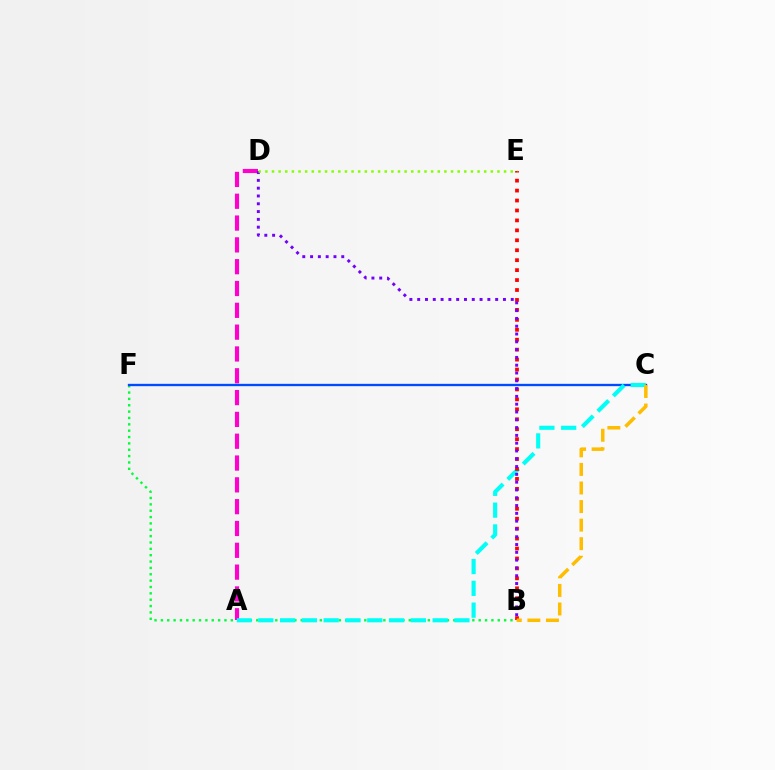{('B', 'F'): [{'color': '#00ff39', 'line_style': 'dotted', 'thickness': 1.73}], ('C', 'F'): [{'color': '#004bff', 'line_style': 'solid', 'thickness': 1.68}], ('A', 'D'): [{'color': '#ff00cf', 'line_style': 'dashed', 'thickness': 2.96}], ('A', 'C'): [{'color': '#00fff6', 'line_style': 'dashed', 'thickness': 2.96}], ('B', 'E'): [{'color': '#ff0000', 'line_style': 'dotted', 'thickness': 2.7}], ('B', 'D'): [{'color': '#7200ff', 'line_style': 'dotted', 'thickness': 2.12}], ('D', 'E'): [{'color': '#84ff00', 'line_style': 'dotted', 'thickness': 1.8}], ('B', 'C'): [{'color': '#ffbd00', 'line_style': 'dashed', 'thickness': 2.52}]}